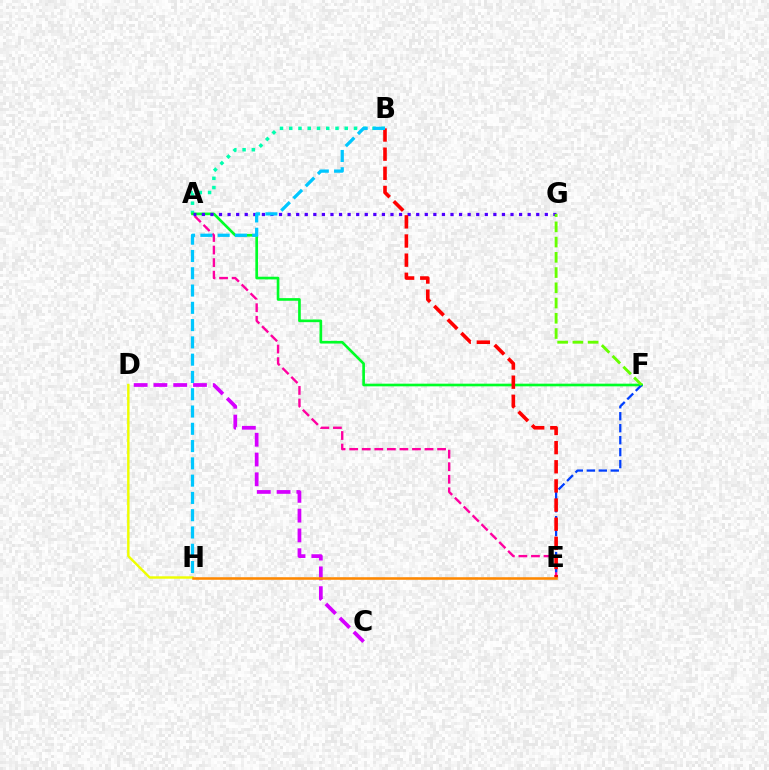{('A', 'E'): [{'color': '#ff00a0', 'line_style': 'dashed', 'thickness': 1.71}], ('A', 'B'): [{'color': '#00ffaf', 'line_style': 'dotted', 'thickness': 2.51}], ('A', 'F'): [{'color': '#00ff27', 'line_style': 'solid', 'thickness': 1.91}], ('A', 'G'): [{'color': '#4f00ff', 'line_style': 'dotted', 'thickness': 2.33}], ('E', 'F'): [{'color': '#003fff', 'line_style': 'dashed', 'thickness': 1.63}], ('B', 'E'): [{'color': '#ff0000', 'line_style': 'dashed', 'thickness': 2.6}], ('D', 'H'): [{'color': '#eeff00', 'line_style': 'solid', 'thickness': 1.75}], ('C', 'D'): [{'color': '#d600ff', 'line_style': 'dashed', 'thickness': 2.69}], ('E', 'H'): [{'color': '#ff8800', 'line_style': 'solid', 'thickness': 1.85}], ('B', 'H'): [{'color': '#00c7ff', 'line_style': 'dashed', 'thickness': 2.35}], ('F', 'G'): [{'color': '#66ff00', 'line_style': 'dashed', 'thickness': 2.07}]}